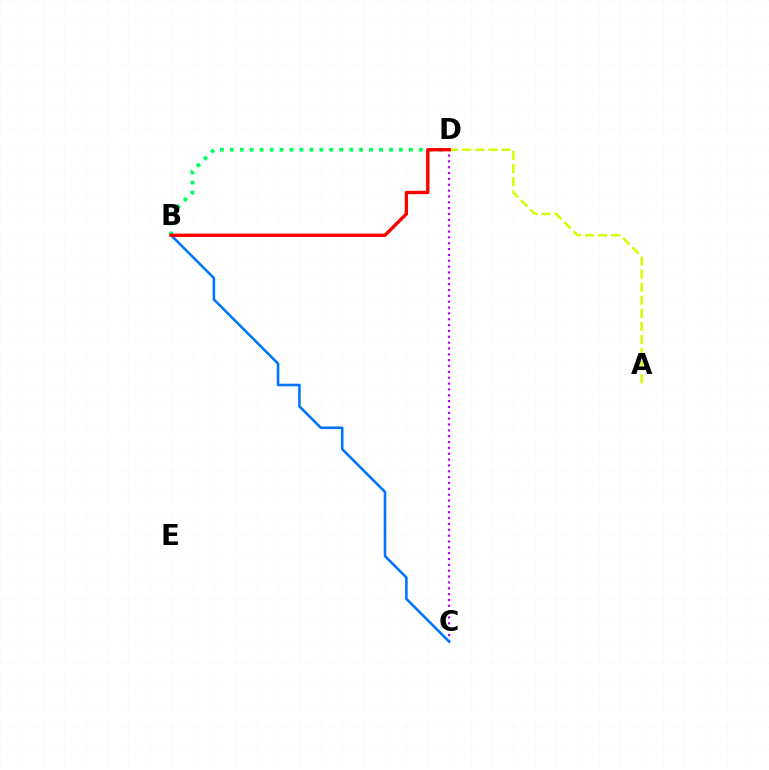{('B', 'D'): [{'color': '#00ff5c', 'line_style': 'dotted', 'thickness': 2.7}, {'color': '#ff0000', 'line_style': 'solid', 'thickness': 2.43}], ('C', 'D'): [{'color': '#b900ff', 'line_style': 'dotted', 'thickness': 1.59}], ('A', 'D'): [{'color': '#d1ff00', 'line_style': 'dashed', 'thickness': 1.78}], ('B', 'C'): [{'color': '#0074ff', 'line_style': 'solid', 'thickness': 1.85}]}